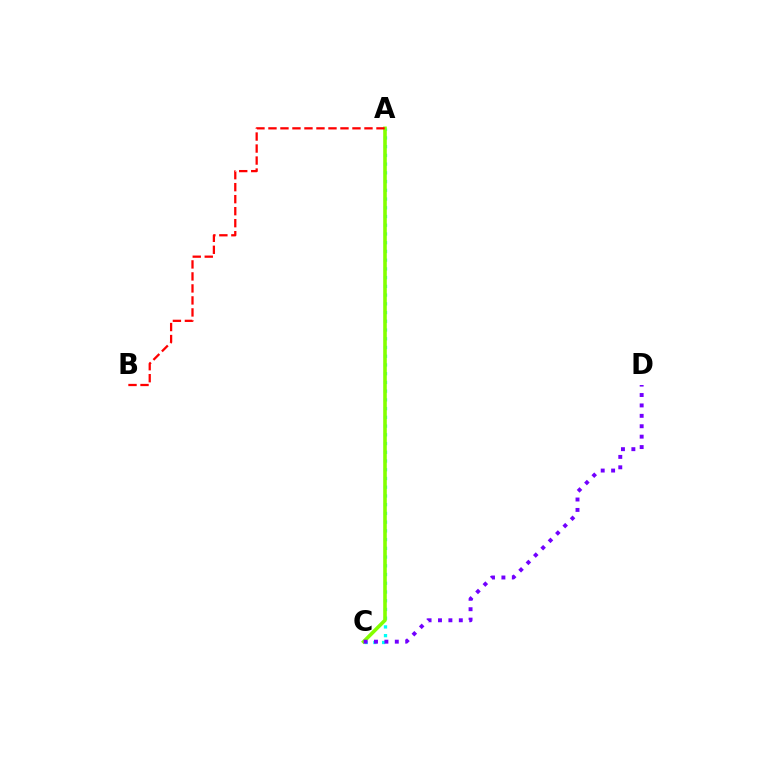{('A', 'C'): [{'color': '#00fff6', 'line_style': 'dotted', 'thickness': 2.37}, {'color': '#84ff00', 'line_style': 'solid', 'thickness': 2.59}], ('C', 'D'): [{'color': '#7200ff', 'line_style': 'dotted', 'thickness': 2.83}], ('A', 'B'): [{'color': '#ff0000', 'line_style': 'dashed', 'thickness': 1.63}]}